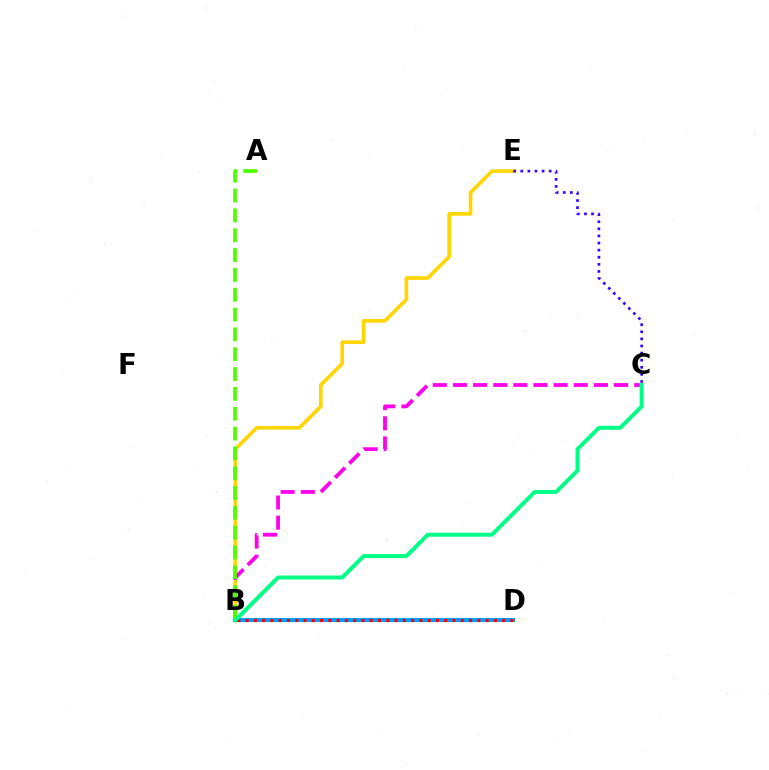{('B', 'E'): [{'color': '#ffd500', 'line_style': 'solid', 'thickness': 2.61}], ('C', 'E'): [{'color': '#3700ff', 'line_style': 'dotted', 'thickness': 1.93}], ('B', 'C'): [{'color': '#ff00ed', 'line_style': 'dashed', 'thickness': 2.74}, {'color': '#00ff86', 'line_style': 'solid', 'thickness': 2.87}], ('B', 'D'): [{'color': '#009eff', 'line_style': 'solid', 'thickness': 2.97}, {'color': '#ff0000', 'line_style': 'dotted', 'thickness': 2.25}], ('A', 'B'): [{'color': '#4fff00', 'line_style': 'dashed', 'thickness': 2.69}]}